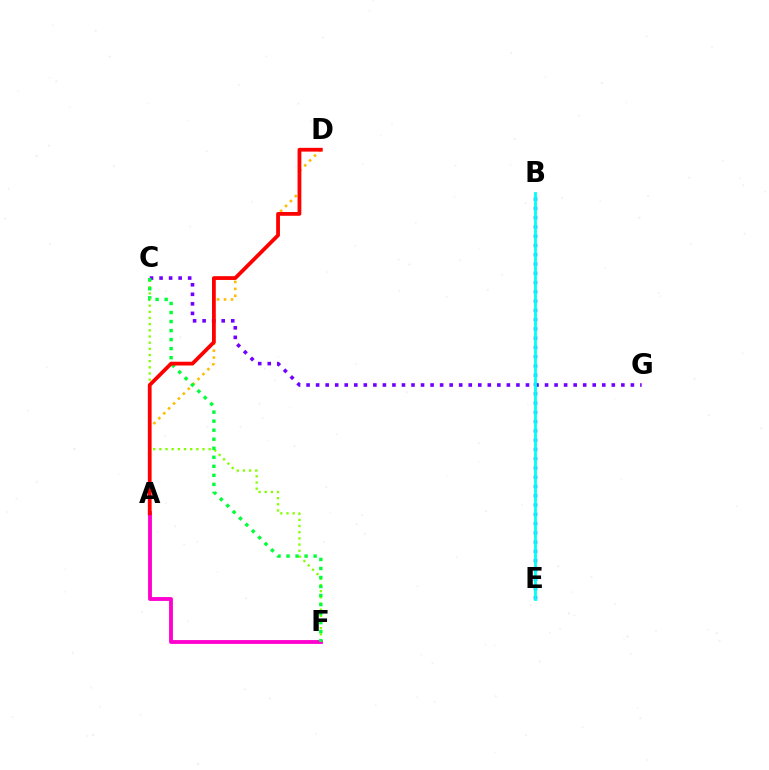{('A', 'F'): [{'color': '#ff00cf', 'line_style': 'solid', 'thickness': 2.76}], ('A', 'D'): [{'color': '#ffbd00', 'line_style': 'dotted', 'thickness': 1.88}, {'color': '#ff0000', 'line_style': 'solid', 'thickness': 2.72}], ('C', 'G'): [{'color': '#7200ff', 'line_style': 'dotted', 'thickness': 2.59}], ('C', 'F'): [{'color': '#84ff00', 'line_style': 'dotted', 'thickness': 1.68}, {'color': '#00ff39', 'line_style': 'dotted', 'thickness': 2.45}], ('B', 'E'): [{'color': '#004bff', 'line_style': 'dotted', 'thickness': 2.52}, {'color': '#00fff6', 'line_style': 'solid', 'thickness': 2.02}]}